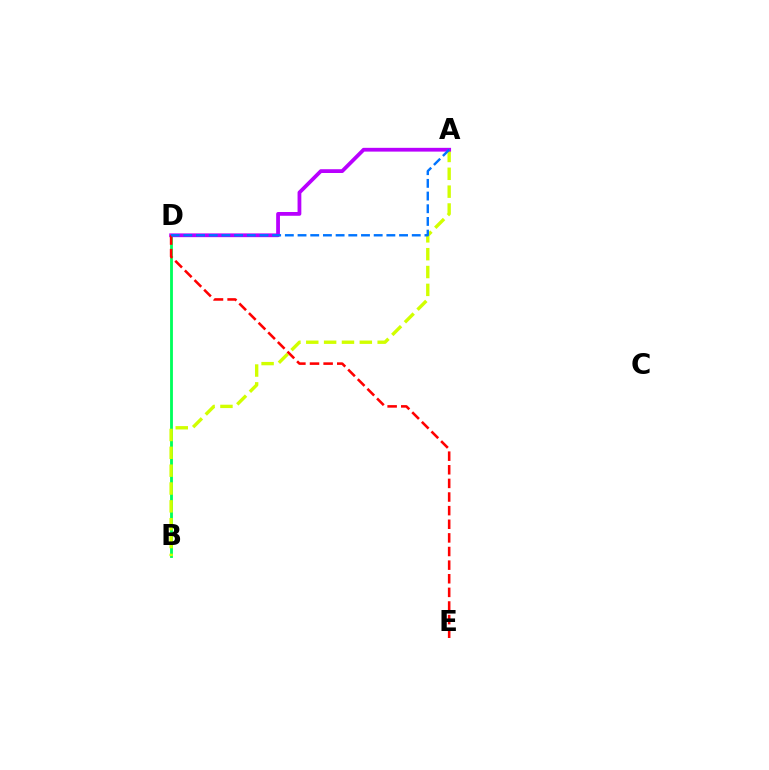{('B', 'D'): [{'color': '#00ff5c', 'line_style': 'solid', 'thickness': 2.04}], ('A', 'B'): [{'color': '#d1ff00', 'line_style': 'dashed', 'thickness': 2.42}], ('A', 'D'): [{'color': '#b900ff', 'line_style': 'solid', 'thickness': 2.72}, {'color': '#0074ff', 'line_style': 'dashed', 'thickness': 1.72}], ('D', 'E'): [{'color': '#ff0000', 'line_style': 'dashed', 'thickness': 1.85}]}